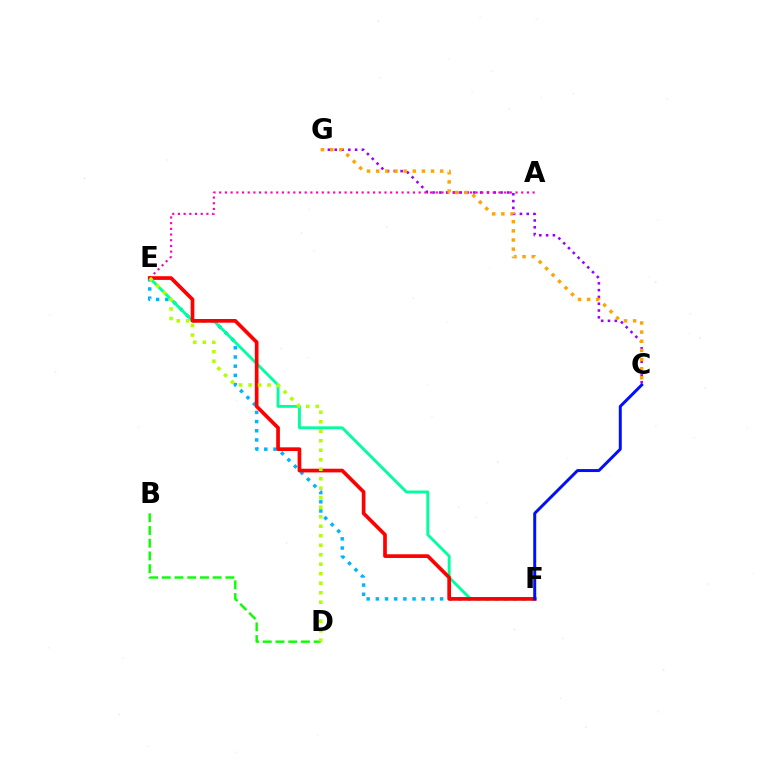{('C', 'G'): [{'color': '#9b00ff', 'line_style': 'dotted', 'thickness': 1.85}, {'color': '#ffa500', 'line_style': 'dotted', 'thickness': 2.48}], ('A', 'E'): [{'color': '#ff00bd', 'line_style': 'dotted', 'thickness': 1.55}], ('E', 'F'): [{'color': '#00b5ff', 'line_style': 'dotted', 'thickness': 2.49}, {'color': '#00ff9d', 'line_style': 'solid', 'thickness': 2.07}, {'color': '#ff0000', 'line_style': 'solid', 'thickness': 2.65}], ('B', 'D'): [{'color': '#08ff00', 'line_style': 'dashed', 'thickness': 1.73}], ('D', 'E'): [{'color': '#b3ff00', 'line_style': 'dotted', 'thickness': 2.58}], ('C', 'F'): [{'color': '#0010ff', 'line_style': 'solid', 'thickness': 2.14}]}